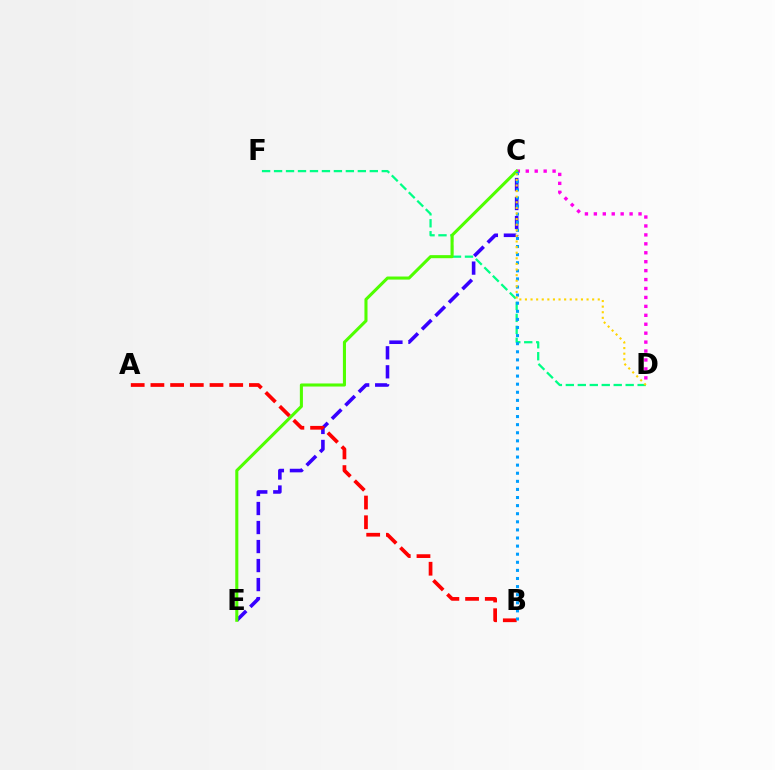{('C', 'D'): [{'color': '#ff00ed', 'line_style': 'dotted', 'thickness': 2.43}, {'color': '#ffd500', 'line_style': 'dotted', 'thickness': 1.52}], ('D', 'F'): [{'color': '#00ff86', 'line_style': 'dashed', 'thickness': 1.63}], ('C', 'E'): [{'color': '#3700ff', 'line_style': 'dashed', 'thickness': 2.58}, {'color': '#4fff00', 'line_style': 'solid', 'thickness': 2.21}], ('A', 'B'): [{'color': '#ff0000', 'line_style': 'dashed', 'thickness': 2.68}], ('B', 'C'): [{'color': '#009eff', 'line_style': 'dotted', 'thickness': 2.2}]}